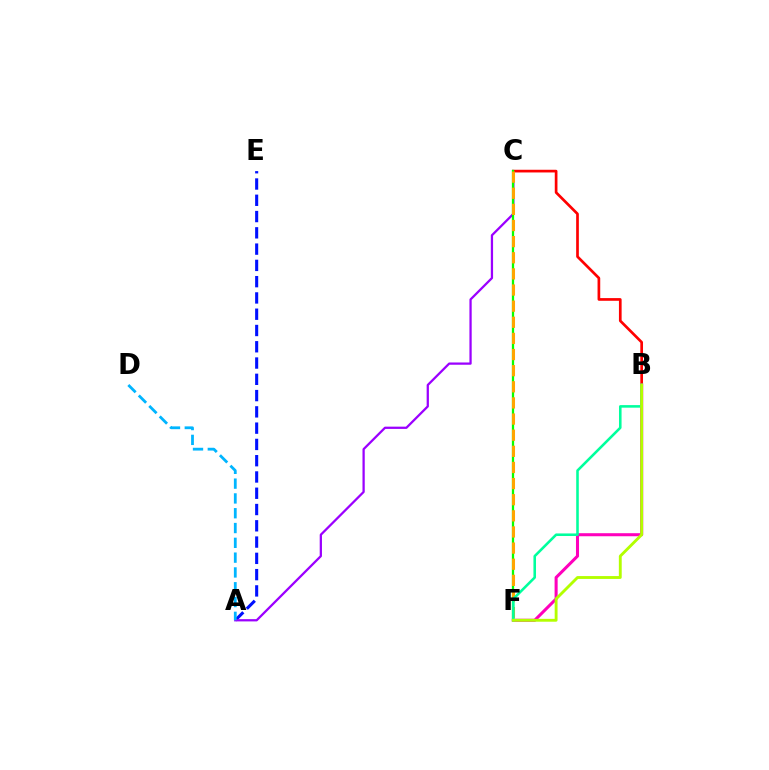{('A', 'E'): [{'color': '#0010ff', 'line_style': 'dashed', 'thickness': 2.21}], ('A', 'C'): [{'color': '#9b00ff', 'line_style': 'solid', 'thickness': 1.63}], ('B', 'C'): [{'color': '#ff0000', 'line_style': 'solid', 'thickness': 1.94}], ('C', 'F'): [{'color': '#08ff00', 'line_style': 'solid', 'thickness': 1.64}, {'color': '#ffa500', 'line_style': 'dashed', 'thickness': 2.19}], ('B', 'F'): [{'color': '#ff00bd', 'line_style': 'solid', 'thickness': 2.19}, {'color': '#00ff9d', 'line_style': 'solid', 'thickness': 1.85}, {'color': '#b3ff00', 'line_style': 'solid', 'thickness': 2.06}], ('A', 'D'): [{'color': '#00b5ff', 'line_style': 'dashed', 'thickness': 2.01}]}